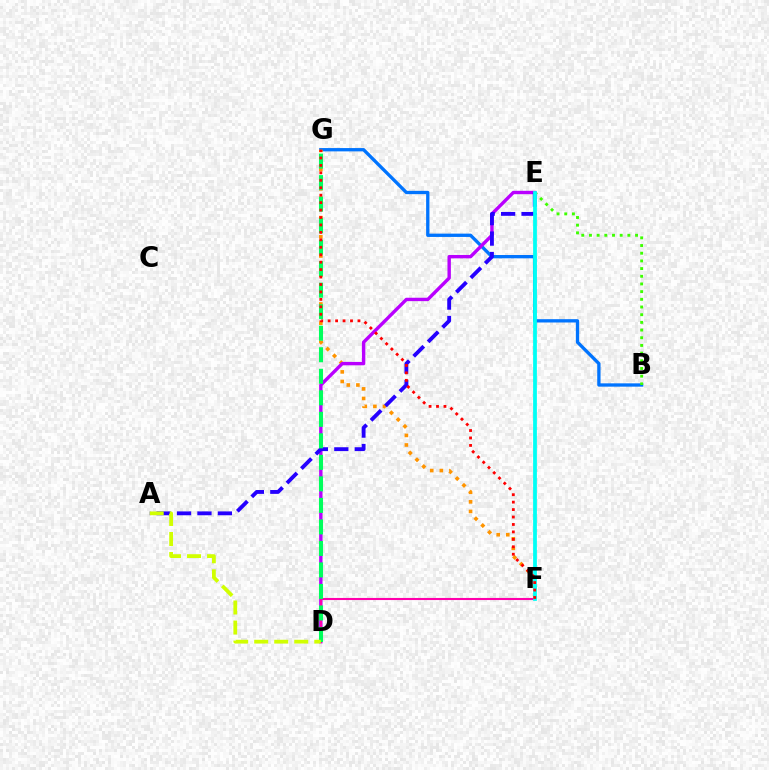{('B', 'G'): [{'color': '#0074ff', 'line_style': 'solid', 'thickness': 2.38}], ('F', 'G'): [{'color': '#ff9400', 'line_style': 'dotted', 'thickness': 2.61}, {'color': '#ff0000', 'line_style': 'dotted', 'thickness': 2.02}], ('D', 'E'): [{'color': '#b900ff', 'line_style': 'solid', 'thickness': 2.44}], ('A', 'E'): [{'color': '#2500ff', 'line_style': 'dashed', 'thickness': 2.78}], ('D', 'F'): [{'color': '#ff00ac', 'line_style': 'solid', 'thickness': 1.51}], ('D', 'G'): [{'color': '#00ff5c', 'line_style': 'dashed', 'thickness': 2.92}], ('A', 'D'): [{'color': '#d1ff00', 'line_style': 'dashed', 'thickness': 2.72}], ('B', 'E'): [{'color': '#3dff00', 'line_style': 'dotted', 'thickness': 2.09}], ('E', 'F'): [{'color': '#00fff6', 'line_style': 'solid', 'thickness': 2.71}]}